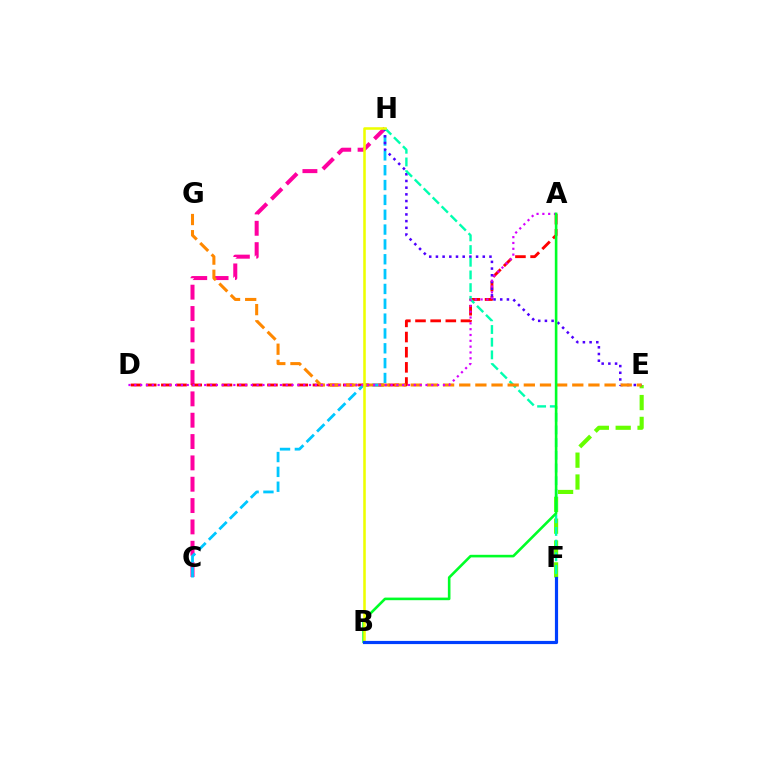{('C', 'H'): [{'color': '#ff00a0', 'line_style': 'dashed', 'thickness': 2.9}, {'color': '#00c7ff', 'line_style': 'dashed', 'thickness': 2.02}], ('A', 'D'): [{'color': '#ff0000', 'line_style': 'dashed', 'thickness': 2.06}, {'color': '#d600ff', 'line_style': 'dotted', 'thickness': 1.58}], ('E', 'F'): [{'color': '#66ff00', 'line_style': 'dashed', 'thickness': 2.97}], ('E', 'H'): [{'color': '#4f00ff', 'line_style': 'dotted', 'thickness': 1.82}], ('F', 'H'): [{'color': '#00ffaf', 'line_style': 'dashed', 'thickness': 1.72}], ('E', 'G'): [{'color': '#ff8800', 'line_style': 'dashed', 'thickness': 2.19}], ('A', 'B'): [{'color': '#00ff27', 'line_style': 'solid', 'thickness': 1.88}], ('B', 'H'): [{'color': '#eeff00', 'line_style': 'solid', 'thickness': 1.84}], ('B', 'F'): [{'color': '#003fff', 'line_style': 'solid', 'thickness': 2.29}]}